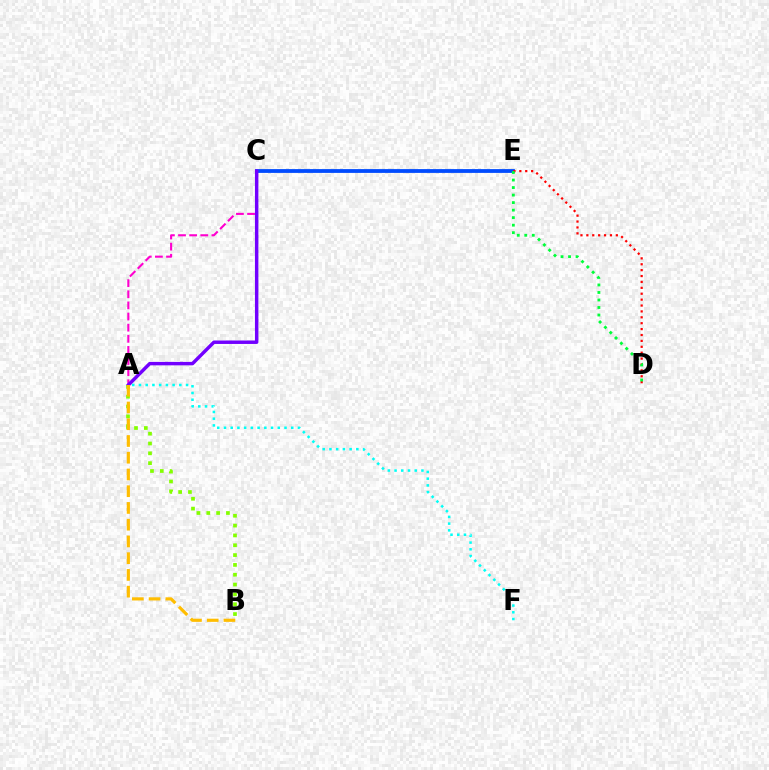{('A', 'C'): [{'color': '#ff00cf', 'line_style': 'dashed', 'thickness': 1.51}, {'color': '#7200ff', 'line_style': 'solid', 'thickness': 2.49}], ('C', 'E'): [{'color': '#004bff', 'line_style': 'solid', 'thickness': 2.73}], ('D', 'E'): [{'color': '#ff0000', 'line_style': 'dotted', 'thickness': 1.6}, {'color': '#00ff39', 'line_style': 'dotted', 'thickness': 2.04}], ('A', 'B'): [{'color': '#84ff00', 'line_style': 'dotted', 'thickness': 2.67}, {'color': '#ffbd00', 'line_style': 'dashed', 'thickness': 2.27}], ('A', 'F'): [{'color': '#00fff6', 'line_style': 'dotted', 'thickness': 1.83}]}